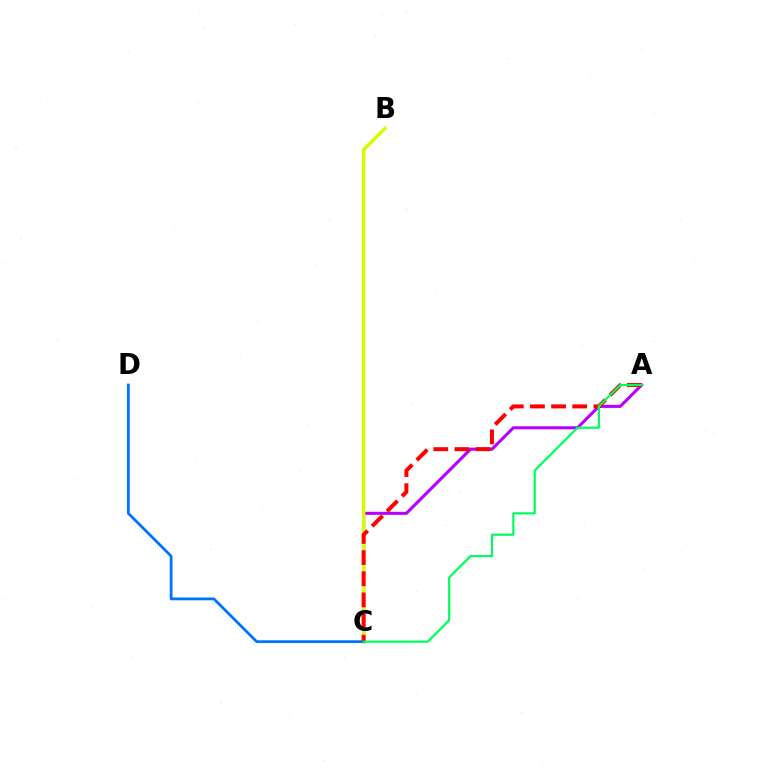{('A', 'C'): [{'color': '#b900ff', 'line_style': 'solid', 'thickness': 2.21}, {'color': '#ff0000', 'line_style': 'dashed', 'thickness': 2.87}, {'color': '#00ff5c', 'line_style': 'solid', 'thickness': 1.58}], ('B', 'C'): [{'color': '#d1ff00', 'line_style': 'solid', 'thickness': 2.5}], ('C', 'D'): [{'color': '#0074ff', 'line_style': 'solid', 'thickness': 2.01}]}